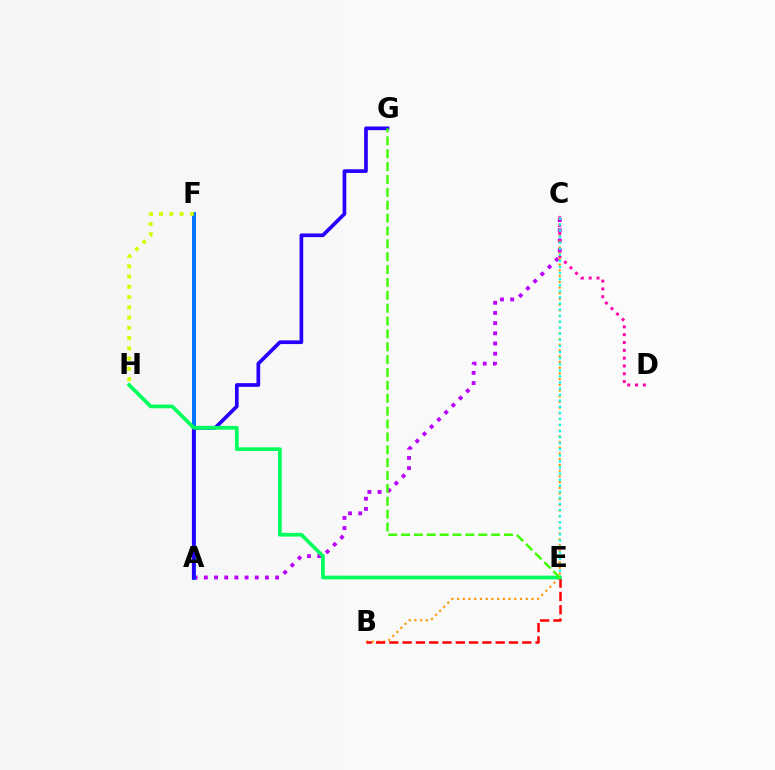{('A', 'C'): [{'color': '#b900ff', 'line_style': 'dotted', 'thickness': 2.77}], ('C', 'D'): [{'color': '#ff00ac', 'line_style': 'dotted', 'thickness': 2.12}], ('B', 'C'): [{'color': '#ff9400', 'line_style': 'dotted', 'thickness': 1.55}], ('B', 'E'): [{'color': '#ff0000', 'line_style': 'dashed', 'thickness': 1.81}], ('C', 'E'): [{'color': '#00fff6', 'line_style': 'dotted', 'thickness': 1.65}], ('A', 'F'): [{'color': '#0074ff', 'line_style': 'solid', 'thickness': 2.85}], ('A', 'G'): [{'color': '#2500ff', 'line_style': 'solid', 'thickness': 2.66}], ('F', 'H'): [{'color': '#d1ff00', 'line_style': 'dotted', 'thickness': 2.79}], ('E', 'H'): [{'color': '#00ff5c', 'line_style': 'solid', 'thickness': 2.68}], ('E', 'G'): [{'color': '#3dff00', 'line_style': 'dashed', 'thickness': 1.75}]}